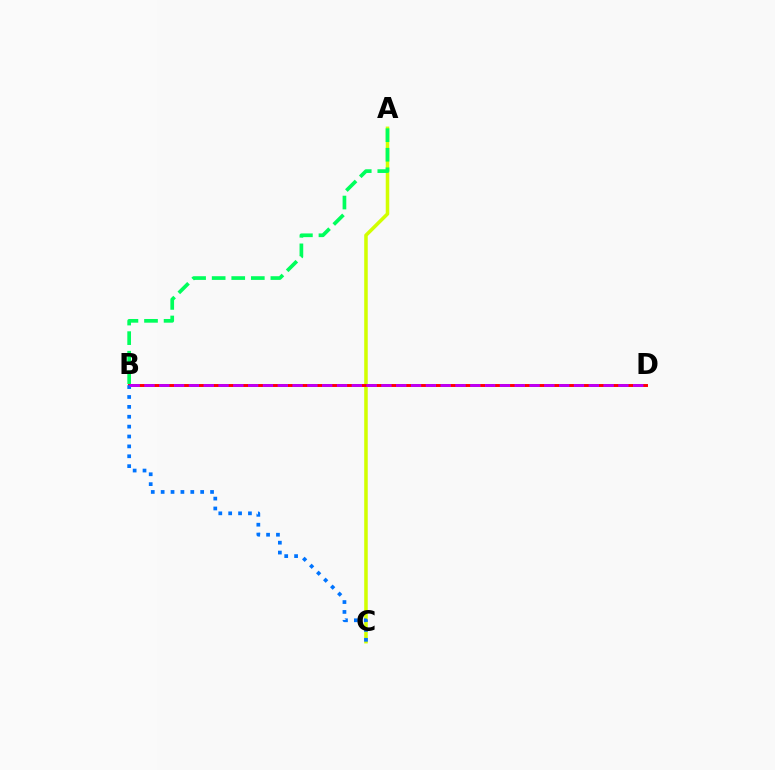{('A', 'C'): [{'color': '#d1ff00', 'line_style': 'solid', 'thickness': 2.54}], ('A', 'B'): [{'color': '#00ff5c', 'line_style': 'dashed', 'thickness': 2.66}], ('B', 'D'): [{'color': '#ff0000', 'line_style': 'solid', 'thickness': 2.12}, {'color': '#b900ff', 'line_style': 'dashed', 'thickness': 2.01}], ('B', 'C'): [{'color': '#0074ff', 'line_style': 'dotted', 'thickness': 2.68}]}